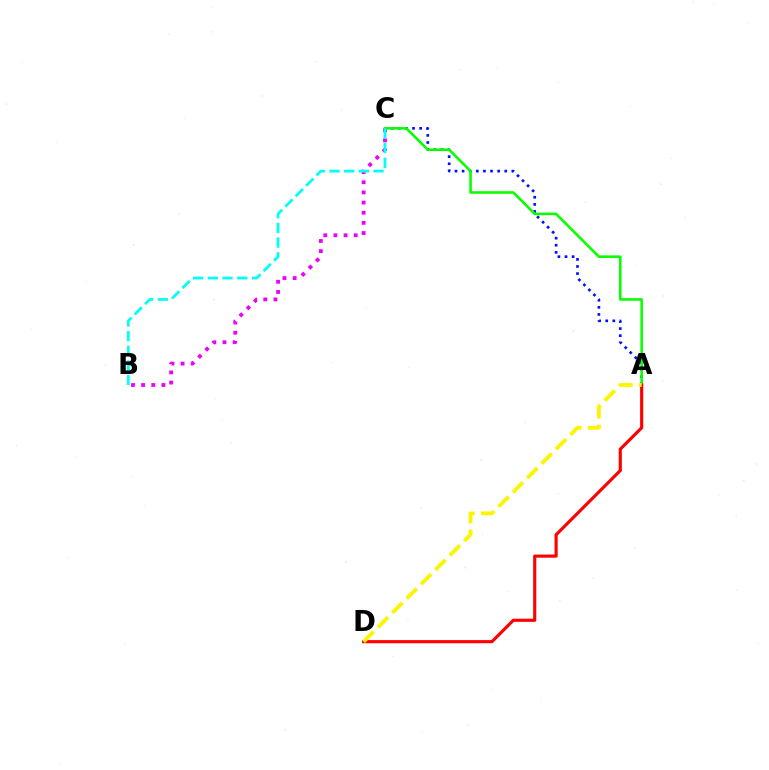{('B', 'C'): [{'color': '#ee00ff', 'line_style': 'dotted', 'thickness': 2.76}, {'color': '#00fff6', 'line_style': 'dashed', 'thickness': 2.0}], ('A', 'C'): [{'color': '#0010ff', 'line_style': 'dotted', 'thickness': 1.93}, {'color': '#08ff00', 'line_style': 'solid', 'thickness': 1.86}], ('A', 'D'): [{'color': '#ff0000', 'line_style': 'solid', 'thickness': 2.25}, {'color': '#fcf500', 'line_style': 'dashed', 'thickness': 2.76}]}